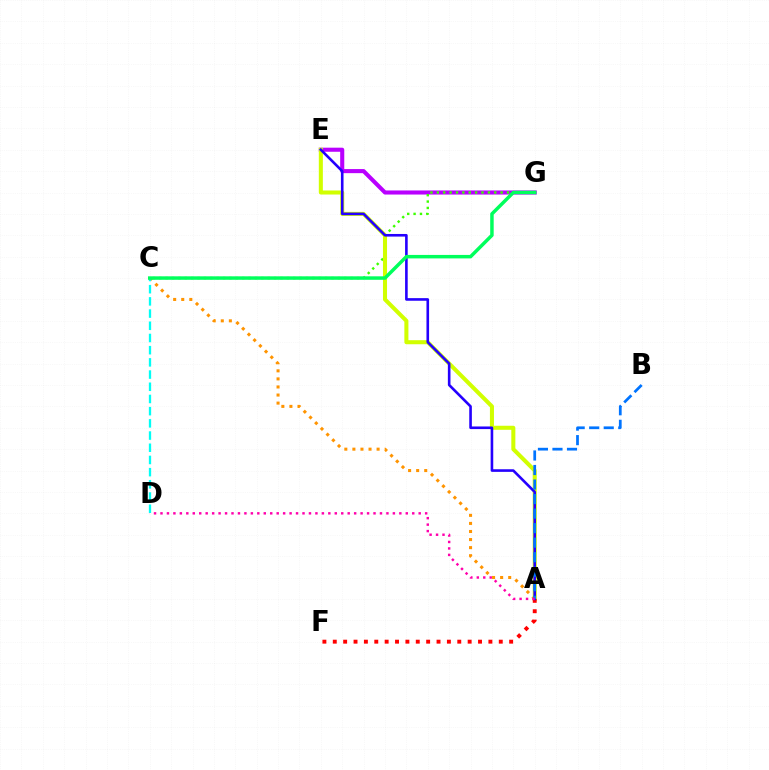{('E', 'G'): [{'color': '#b900ff', 'line_style': 'solid', 'thickness': 2.94}], ('A', 'C'): [{'color': '#ff9400', 'line_style': 'dotted', 'thickness': 2.19}], ('C', 'G'): [{'color': '#3dff00', 'line_style': 'dotted', 'thickness': 1.73}, {'color': '#00ff5c', 'line_style': 'solid', 'thickness': 2.5}], ('A', 'E'): [{'color': '#d1ff00', 'line_style': 'solid', 'thickness': 2.91}, {'color': '#2500ff', 'line_style': 'solid', 'thickness': 1.88}], ('A', 'F'): [{'color': '#ff0000', 'line_style': 'dotted', 'thickness': 2.82}], ('A', 'B'): [{'color': '#0074ff', 'line_style': 'dashed', 'thickness': 1.97}], ('A', 'D'): [{'color': '#ff00ac', 'line_style': 'dotted', 'thickness': 1.75}], ('C', 'D'): [{'color': '#00fff6', 'line_style': 'dashed', 'thickness': 1.66}]}